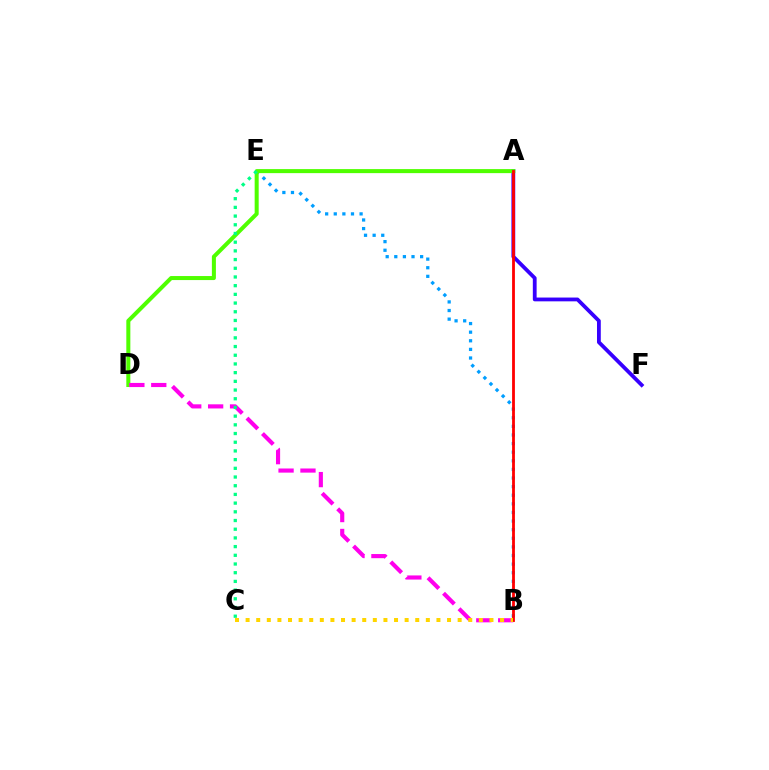{('B', 'E'): [{'color': '#009eff', 'line_style': 'dotted', 'thickness': 2.34}], ('A', 'F'): [{'color': '#3700ff', 'line_style': 'solid', 'thickness': 2.73}], ('A', 'D'): [{'color': '#4fff00', 'line_style': 'solid', 'thickness': 2.9}], ('B', 'D'): [{'color': '#ff00ed', 'line_style': 'dashed', 'thickness': 2.98}], ('A', 'B'): [{'color': '#ff0000', 'line_style': 'solid', 'thickness': 2.02}], ('B', 'C'): [{'color': '#ffd500', 'line_style': 'dotted', 'thickness': 2.88}], ('C', 'E'): [{'color': '#00ff86', 'line_style': 'dotted', 'thickness': 2.36}]}